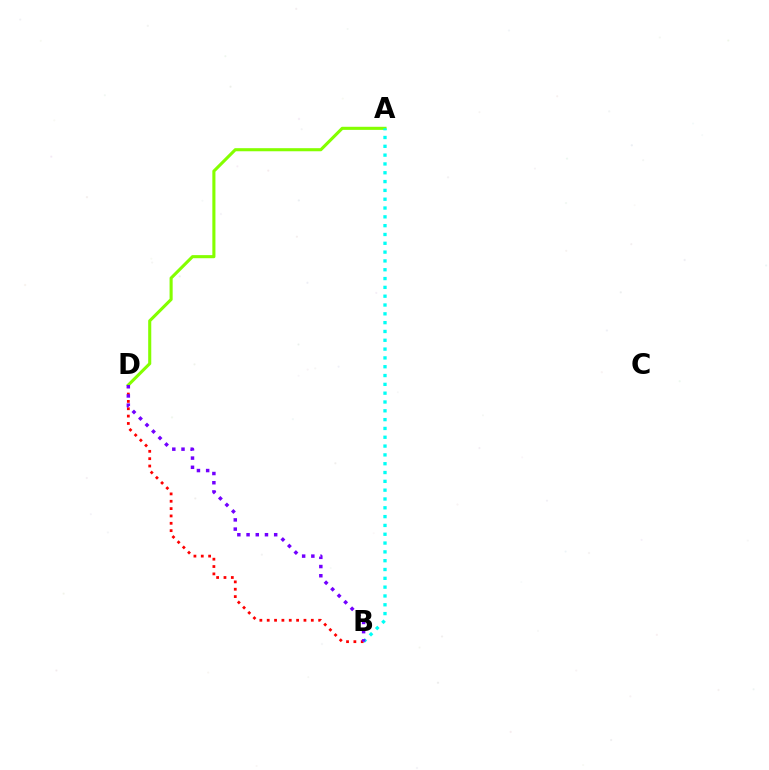{('A', 'D'): [{'color': '#84ff00', 'line_style': 'solid', 'thickness': 2.22}], ('B', 'D'): [{'color': '#ff0000', 'line_style': 'dotted', 'thickness': 2.0}, {'color': '#7200ff', 'line_style': 'dotted', 'thickness': 2.5}], ('A', 'B'): [{'color': '#00fff6', 'line_style': 'dotted', 'thickness': 2.4}]}